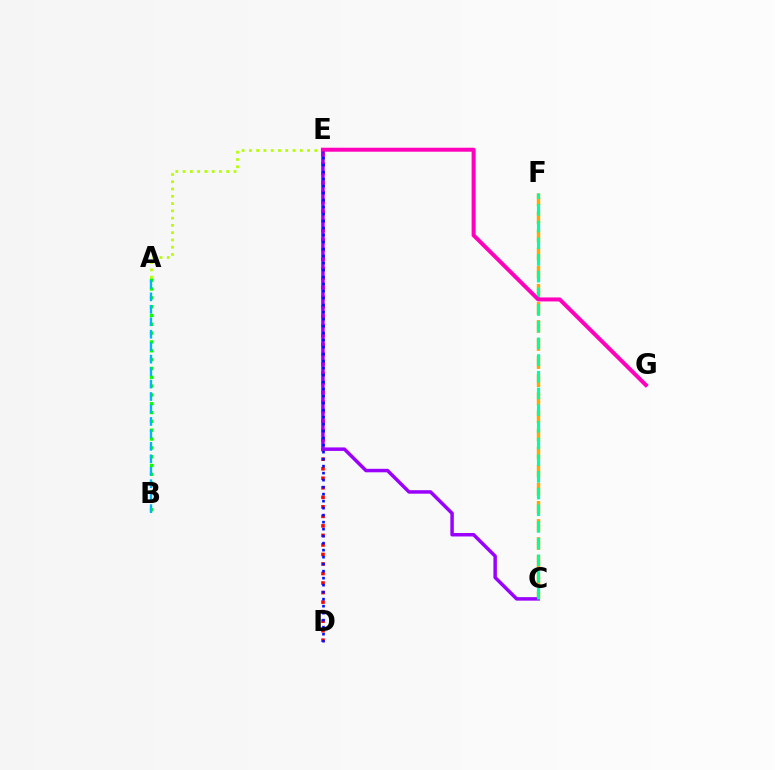{('A', 'E'): [{'color': '#b3ff00', 'line_style': 'dotted', 'thickness': 1.98}], ('A', 'B'): [{'color': '#08ff00', 'line_style': 'dotted', 'thickness': 2.4}, {'color': '#00b5ff', 'line_style': 'dashed', 'thickness': 1.69}], ('D', 'E'): [{'color': '#ff0000', 'line_style': 'dotted', 'thickness': 2.59}, {'color': '#0010ff', 'line_style': 'dotted', 'thickness': 1.9}], ('C', 'F'): [{'color': '#ffa500', 'line_style': 'dashed', 'thickness': 2.46}, {'color': '#00ff9d', 'line_style': 'dashed', 'thickness': 2.27}], ('C', 'E'): [{'color': '#9b00ff', 'line_style': 'solid', 'thickness': 2.51}], ('E', 'G'): [{'color': '#ff00bd', 'line_style': 'solid', 'thickness': 2.88}]}